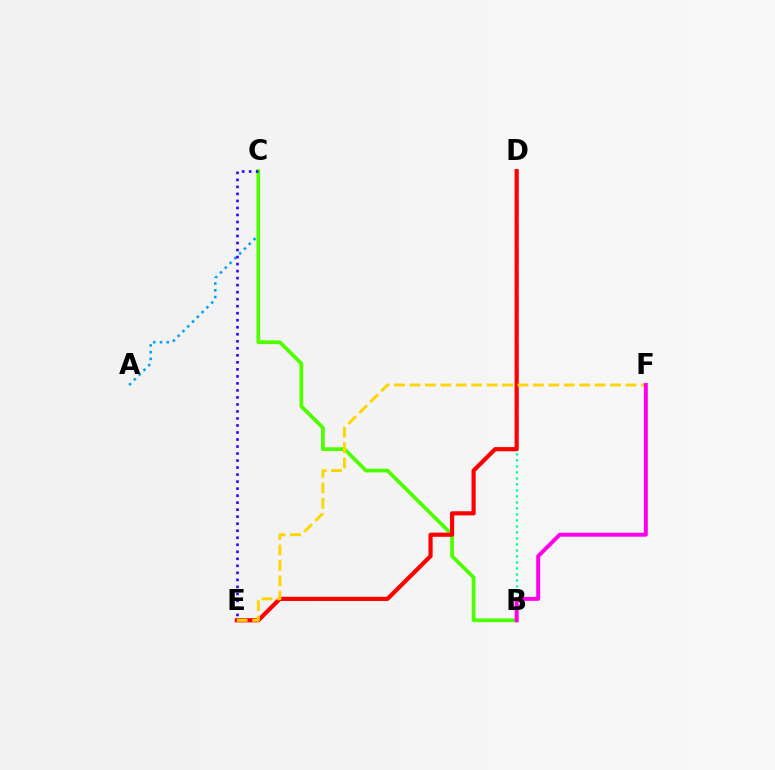{('A', 'C'): [{'color': '#009eff', 'line_style': 'dotted', 'thickness': 1.84}], ('B', 'C'): [{'color': '#4fff00', 'line_style': 'solid', 'thickness': 2.71}], ('C', 'E'): [{'color': '#3700ff', 'line_style': 'dotted', 'thickness': 1.91}], ('B', 'D'): [{'color': '#00ff86', 'line_style': 'dotted', 'thickness': 1.63}], ('D', 'E'): [{'color': '#ff0000', 'line_style': 'solid', 'thickness': 3.0}], ('E', 'F'): [{'color': '#ffd500', 'line_style': 'dashed', 'thickness': 2.1}], ('B', 'F'): [{'color': '#ff00ed', 'line_style': 'solid', 'thickness': 2.84}]}